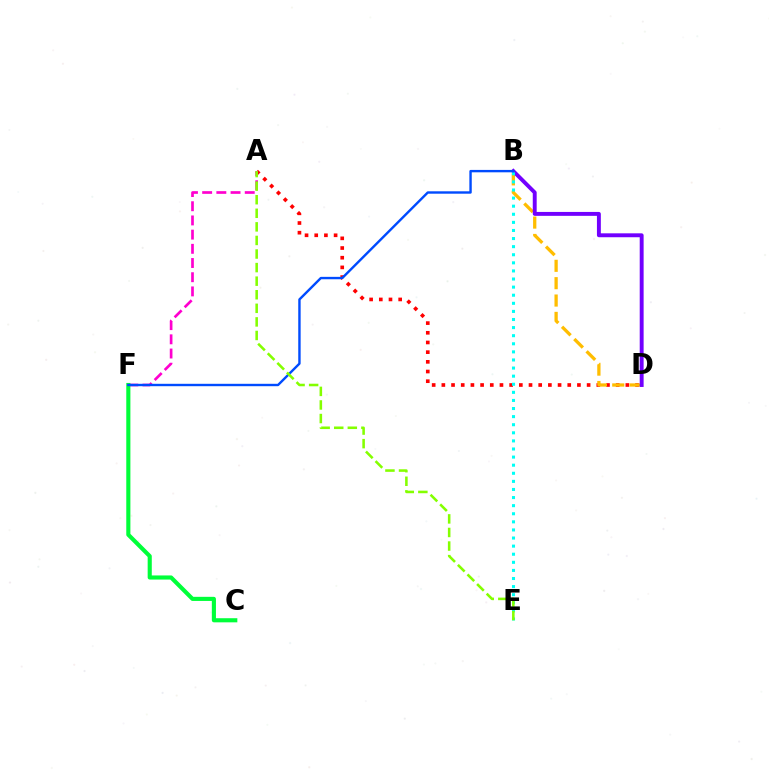{('A', 'D'): [{'color': '#ff0000', 'line_style': 'dotted', 'thickness': 2.63}], ('A', 'F'): [{'color': '#ff00cf', 'line_style': 'dashed', 'thickness': 1.93}], ('B', 'D'): [{'color': '#ffbd00', 'line_style': 'dashed', 'thickness': 2.36}, {'color': '#7200ff', 'line_style': 'solid', 'thickness': 2.82}], ('C', 'F'): [{'color': '#00ff39', 'line_style': 'solid', 'thickness': 2.96}], ('B', 'E'): [{'color': '#00fff6', 'line_style': 'dotted', 'thickness': 2.2}], ('B', 'F'): [{'color': '#004bff', 'line_style': 'solid', 'thickness': 1.73}], ('A', 'E'): [{'color': '#84ff00', 'line_style': 'dashed', 'thickness': 1.84}]}